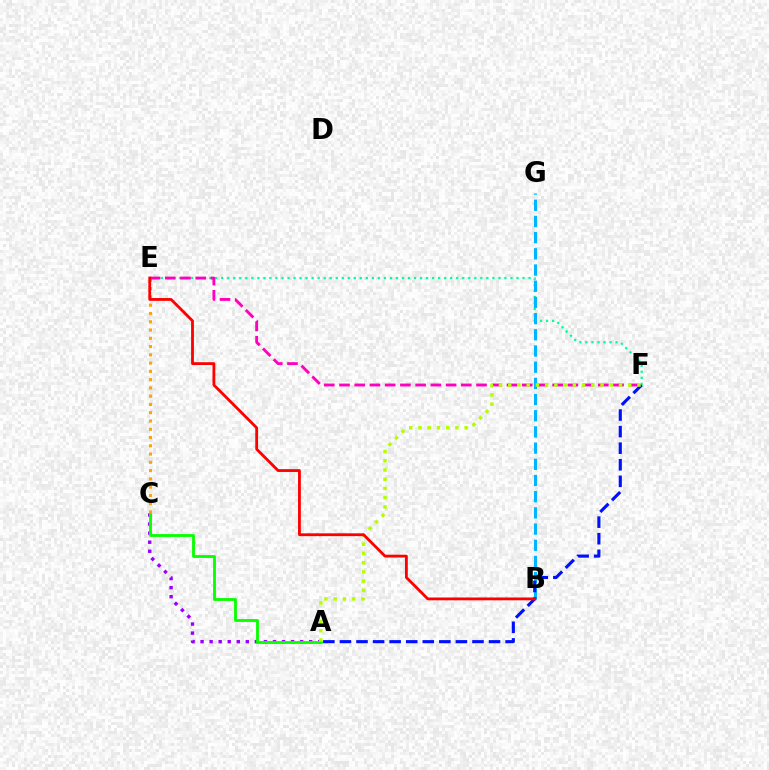{('E', 'F'): [{'color': '#00ff9d', 'line_style': 'dotted', 'thickness': 1.64}, {'color': '#ff00bd', 'line_style': 'dashed', 'thickness': 2.07}], ('A', 'C'): [{'color': '#9b00ff', 'line_style': 'dotted', 'thickness': 2.46}, {'color': '#08ff00', 'line_style': 'solid', 'thickness': 2.03}], ('B', 'G'): [{'color': '#00b5ff', 'line_style': 'dashed', 'thickness': 2.2}], ('C', 'E'): [{'color': '#ffa500', 'line_style': 'dotted', 'thickness': 2.25}], ('A', 'F'): [{'color': '#0010ff', 'line_style': 'dashed', 'thickness': 2.25}, {'color': '#b3ff00', 'line_style': 'dotted', 'thickness': 2.51}], ('B', 'E'): [{'color': '#ff0000', 'line_style': 'solid', 'thickness': 2.03}]}